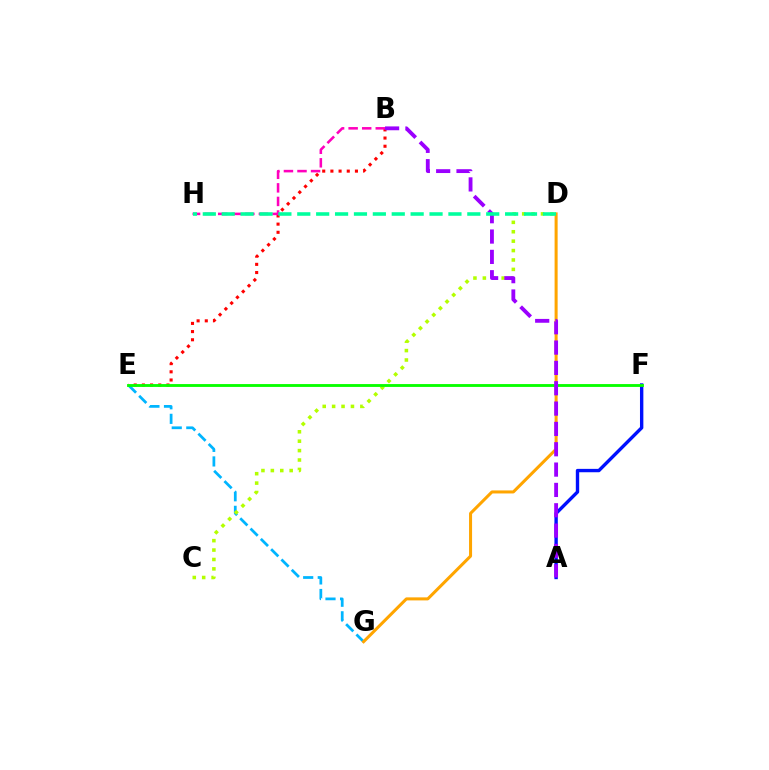{('E', 'G'): [{'color': '#00b5ff', 'line_style': 'dashed', 'thickness': 1.98}], ('B', 'E'): [{'color': '#ff0000', 'line_style': 'dotted', 'thickness': 2.22}], ('C', 'D'): [{'color': '#b3ff00', 'line_style': 'dotted', 'thickness': 2.56}], ('A', 'F'): [{'color': '#0010ff', 'line_style': 'solid', 'thickness': 2.43}], ('B', 'H'): [{'color': '#ff00bd', 'line_style': 'dashed', 'thickness': 1.84}], ('D', 'G'): [{'color': '#ffa500', 'line_style': 'solid', 'thickness': 2.18}], ('E', 'F'): [{'color': '#08ff00', 'line_style': 'solid', 'thickness': 2.05}], ('A', 'B'): [{'color': '#9b00ff', 'line_style': 'dashed', 'thickness': 2.76}], ('D', 'H'): [{'color': '#00ff9d', 'line_style': 'dashed', 'thickness': 2.57}]}